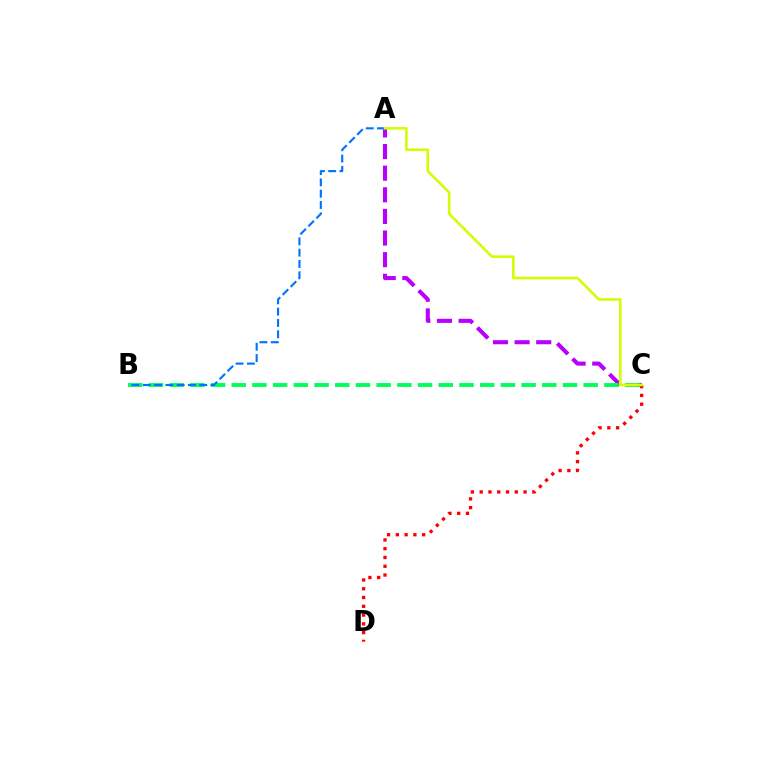{('A', 'C'): [{'color': '#b900ff', 'line_style': 'dashed', 'thickness': 2.94}, {'color': '#d1ff00', 'line_style': 'solid', 'thickness': 1.85}], ('B', 'C'): [{'color': '#00ff5c', 'line_style': 'dashed', 'thickness': 2.81}], ('A', 'B'): [{'color': '#0074ff', 'line_style': 'dashed', 'thickness': 1.54}], ('C', 'D'): [{'color': '#ff0000', 'line_style': 'dotted', 'thickness': 2.38}]}